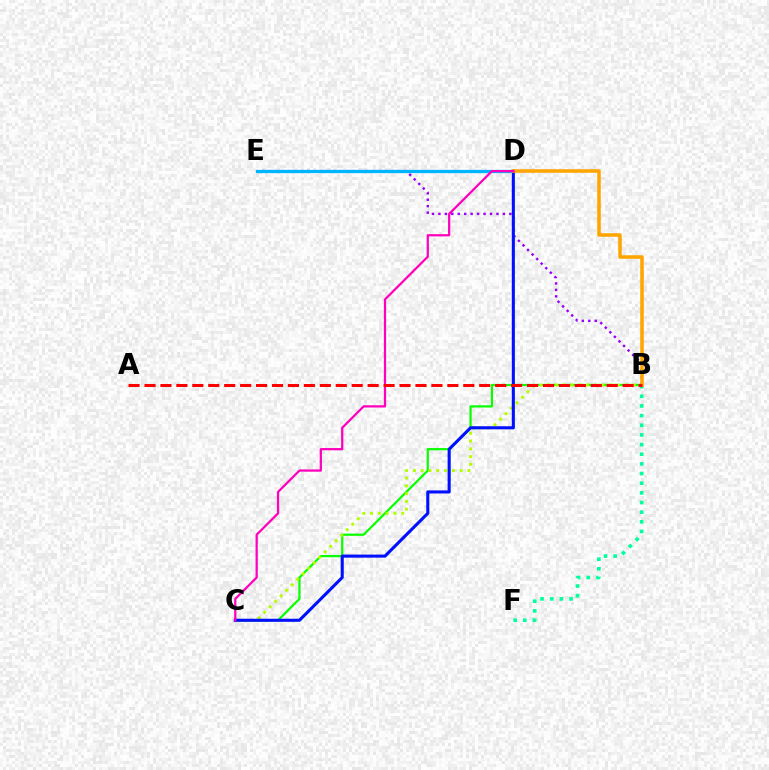{('B', 'E'): [{'color': '#9b00ff', 'line_style': 'dotted', 'thickness': 1.75}], ('D', 'E'): [{'color': '#00b5ff', 'line_style': 'solid', 'thickness': 2.36}], ('B', 'C'): [{'color': '#08ff00', 'line_style': 'solid', 'thickness': 1.59}, {'color': '#b3ff00', 'line_style': 'dotted', 'thickness': 2.12}], ('B', 'F'): [{'color': '#00ff9d', 'line_style': 'dotted', 'thickness': 2.62}], ('C', 'D'): [{'color': '#0010ff', 'line_style': 'solid', 'thickness': 2.22}, {'color': '#ff00bd', 'line_style': 'solid', 'thickness': 1.62}], ('B', 'D'): [{'color': '#ffa500', 'line_style': 'solid', 'thickness': 2.54}], ('A', 'B'): [{'color': '#ff0000', 'line_style': 'dashed', 'thickness': 2.17}]}